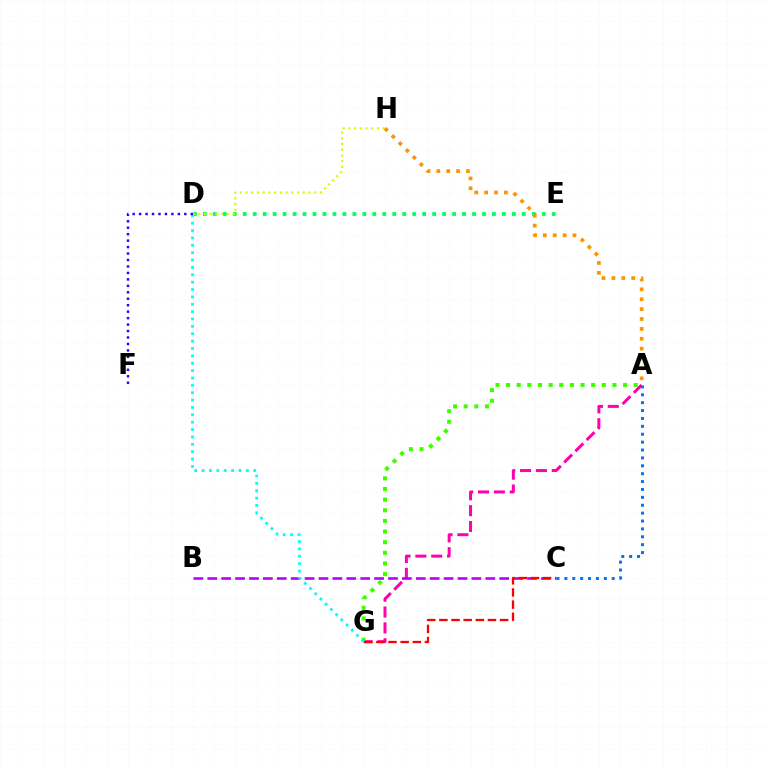{('A', 'G'): [{'color': '#ff00ac', 'line_style': 'dashed', 'thickness': 2.15}, {'color': '#3dff00', 'line_style': 'dotted', 'thickness': 2.89}], ('D', 'E'): [{'color': '#00ff5c', 'line_style': 'dotted', 'thickness': 2.71}], ('B', 'C'): [{'color': '#b900ff', 'line_style': 'dashed', 'thickness': 1.89}], ('A', 'C'): [{'color': '#0074ff', 'line_style': 'dotted', 'thickness': 2.14}], ('C', 'G'): [{'color': '#ff0000', 'line_style': 'dashed', 'thickness': 1.65}], ('D', 'G'): [{'color': '#00fff6', 'line_style': 'dotted', 'thickness': 2.0}], ('D', 'H'): [{'color': '#d1ff00', 'line_style': 'dotted', 'thickness': 1.55}], ('A', 'H'): [{'color': '#ff9400', 'line_style': 'dotted', 'thickness': 2.69}], ('D', 'F'): [{'color': '#2500ff', 'line_style': 'dotted', 'thickness': 1.75}]}